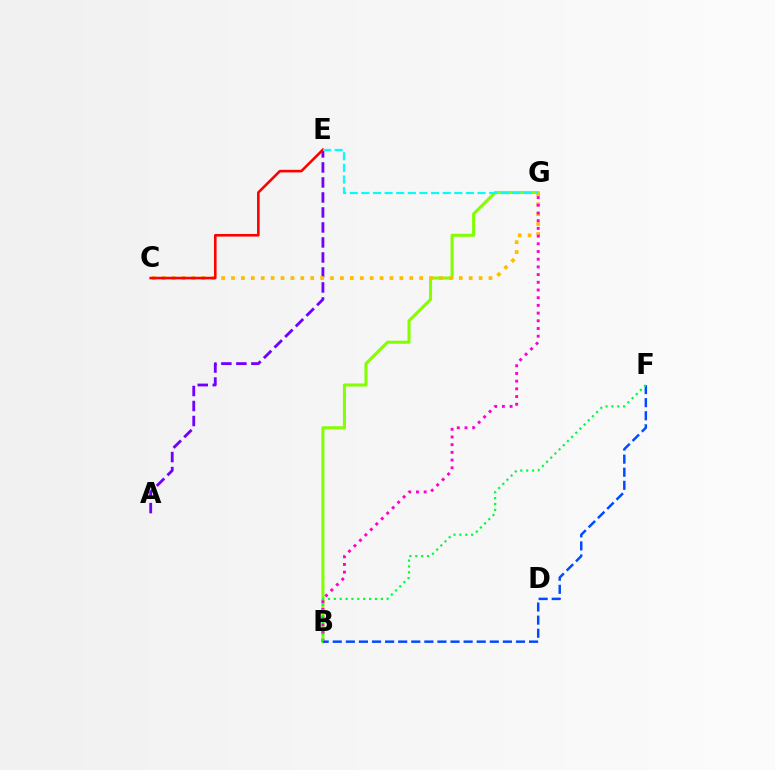{('A', 'E'): [{'color': '#7200ff', 'line_style': 'dashed', 'thickness': 2.04}], ('B', 'G'): [{'color': '#84ff00', 'line_style': 'solid', 'thickness': 2.21}, {'color': '#ff00cf', 'line_style': 'dotted', 'thickness': 2.09}], ('B', 'F'): [{'color': '#004bff', 'line_style': 'dashed', 'thickness': 1.78}, {'color': '#00ff39', 'line_style': 'dotted', 'thickness': 1.6}], ('C', 'G'): [{'color': '#ffbd00', 'line_style': 'dotted', 'thickness': 2.69}], ('C', 'E'): [{'color': '#ff0000', 'line_style': 'solid', 'thickness': 1.87}], ('E', 'G'): [{'color': '#00fff6', 'line_style': 'dashed', 'thickness': 1.58}]}